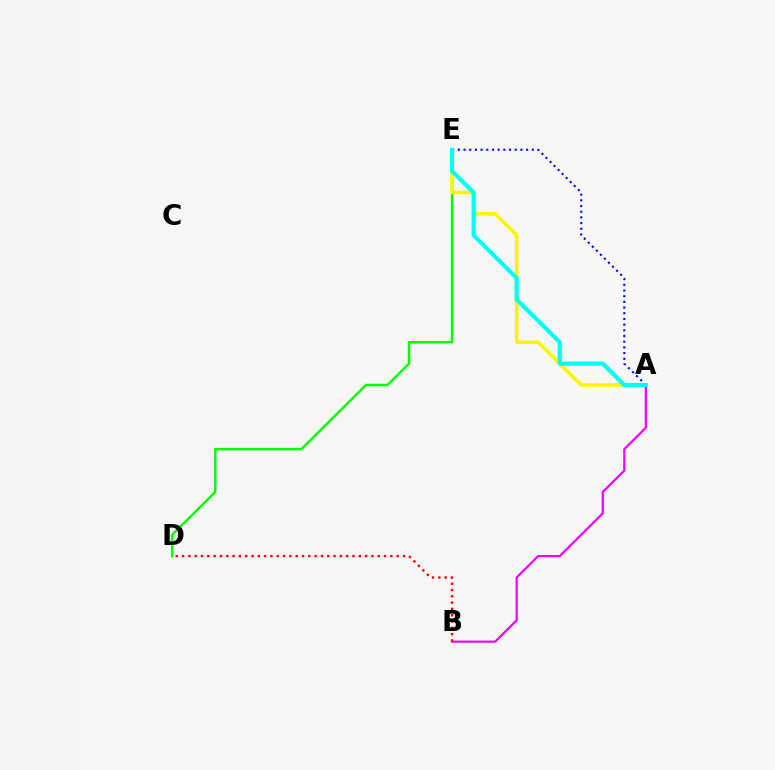{('D', 'E'): [{'color': '#08ff00', 'line_style': 'solid', 'thickness': 1.77}], ('A', 'B'): [{'color': '#ee00ff', 'line_style': 'solid', 'thickness': 1.59}], ('A', 'E'): [{'color': '#fcf500', 'line_style': 'solid', 'thickness': 2.58}, {'color': '#0010ff', 'line_style': 'dotted', 'thickness': 1.55}, {'color': '#00fff6', 'line_style': 'solid', 'thickness': 2.98}], ('B', 'D'): [{'color': '#ff0000', 'line_style': 'dotted', 'thickness': 1.71}]}